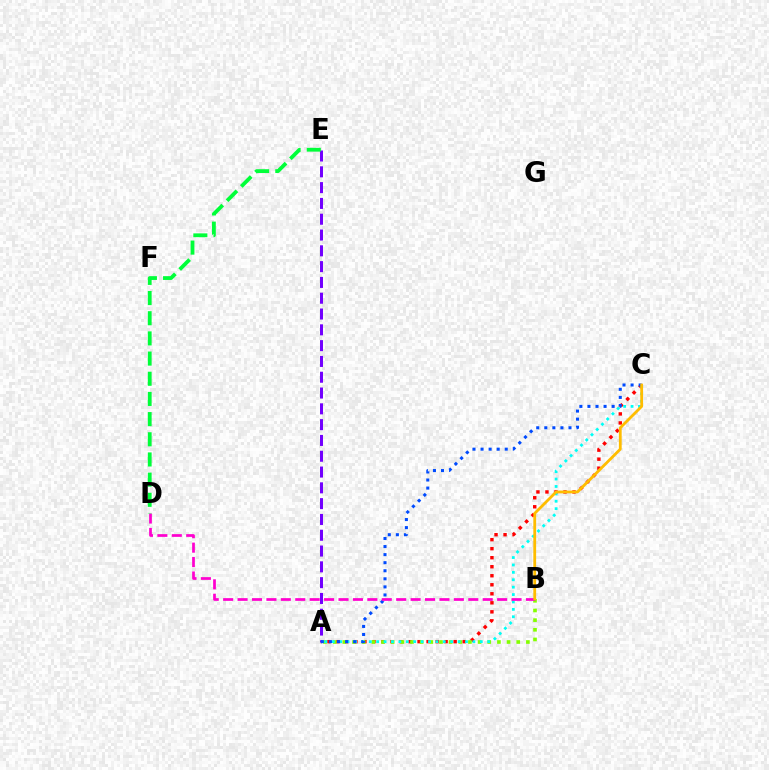{('A', 'C'): [{'color': '#ff0000', 'line_style': 'dotted', 'thickness': 2.45}, {'color': '#00fff6', 'line_style': 'dotted', 'thickness': 2.01}, {'color': '#004bff', 'line_style': 'dotted', 'thickness': 2.19}], ('A', 'E'): [{'color': '#7200ff', 'line_style': 'dashed', 'thickness': 2.15}], ('A', 'B'): [{'color': '#84ff00', 'line_style': 'dotted', 'thickness': 2.62}], ('B', 'D'): [{'color': '#ff00cf', 'line_style': 'dashed', 'thickness': 1.96}], ('D', 'E'): [{'color': '#00ff39', 'line_style': 'dashed', 'thickness': 2.74}], ('B', 'C'): [{'color': '#ffbd00', 'line_style': 'solid', 'thickness': 2.01}]}